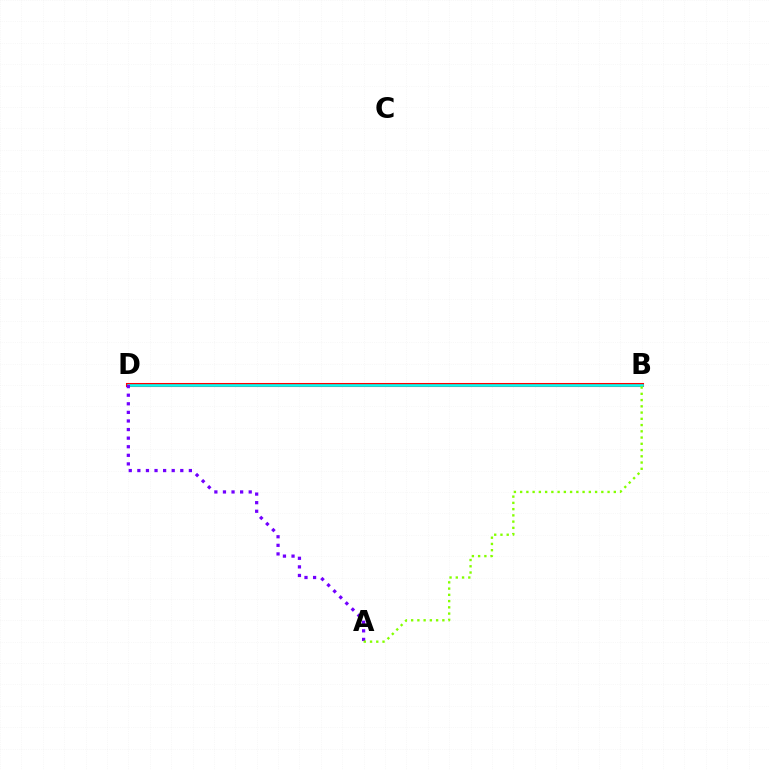{('B', 'D'): [{'color': '#ff0000', 'line_style': 'solid', 'thickness': 2.92}, {'color': '#00fff6', 'line_style': 'solid', 'thickness': 1.86}], ('A', 'D'): [{'color': '#7200ff', 'line_style': 'dotted', 'thickness': 2.33}], ('A', 'B'): [{'color': '#84ff00', 'line_style': 'dotted', 'thickness': 1.7}]}